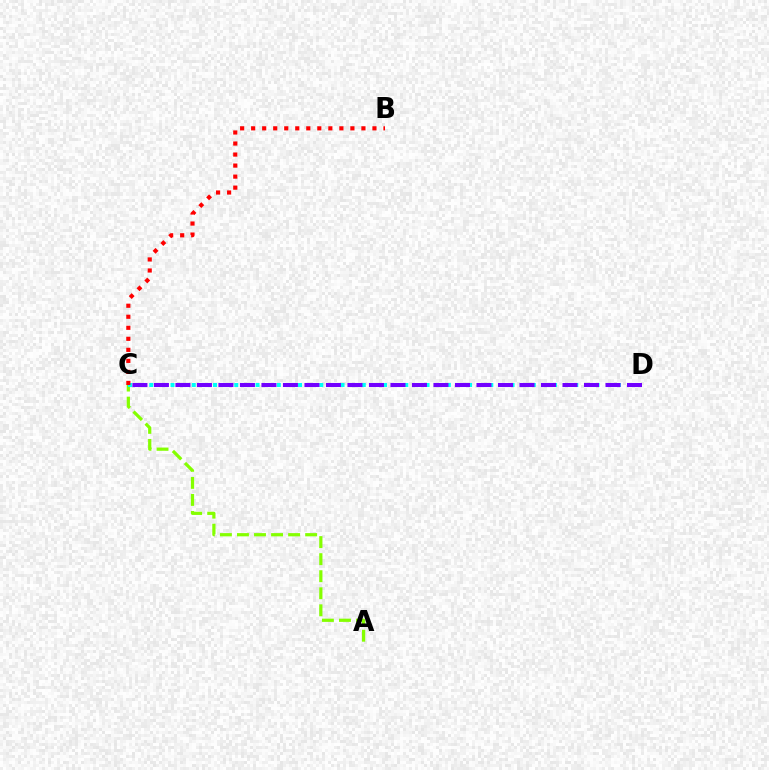{('A', 'C'): [{'color': '#84ff00', 'line_style': 'dashed', 'thickness': 2.32}], ('C', 'D'): [{'color': '#00fff6', 'line_style': 'dotted', 'thickness': 2.89}, {'color': '#7200ff', 'line_style': 'dashed', 'thickness': 2.92}], ('B', 'C'): [{'color': '#ff0000', 'line_style': 'dotted', 'thickness': 3.0}]}